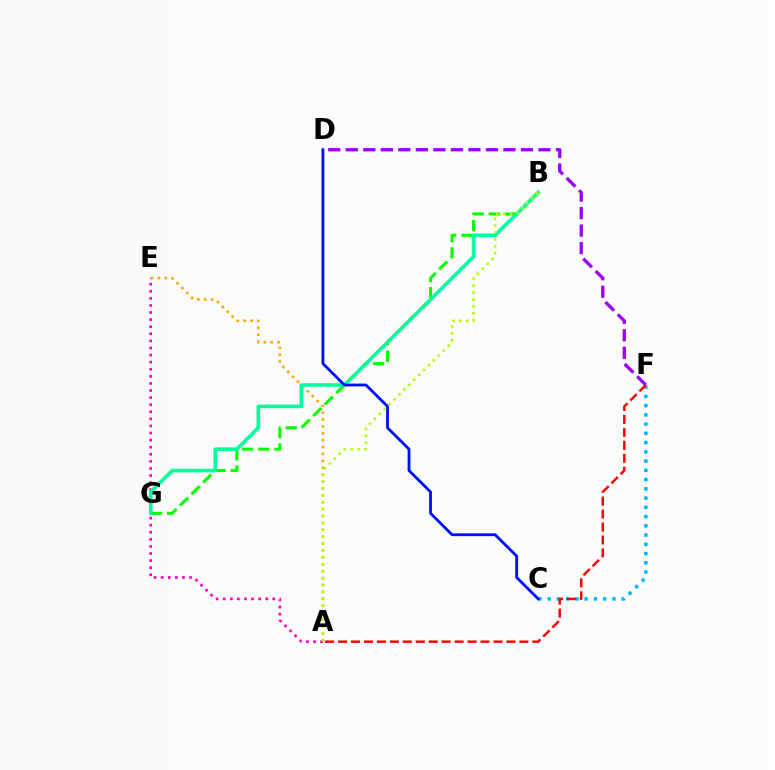{('A', 'E'): [{'color': '#ffa500', 'line_style': 'dotted', 'thickness': 1.87}, {'color': '#ff00bd', 'line_style': 'dotted', 'thickness': 1.93}], ('B', 'G'): [{'color': '#08ff00', 'line_style': 'dashed', 'thickness': 2.21}, {'color': '#00ff9d', 'line_style': 'solid', 'thickness': 2.61}], ('C', 'F'): [{'color': '#00b5ff', 'line_style': 'dotted', 'thickness': 2.51}], ('D', 'F'): [{'color': '#9b00ff', 'line_style': 'dashed', 'thickness': 2.38}], ('A', 'F'): [{'color': '#ff0000', 'line_style': 'dashed', 'thickness': 1.76}], ('C', 'D'): [{'color': '#0010ff', 'line_style': 'solid', 'thickness': 2.04}], ('A', 'B'): [{'color': '#b3ff00', 'line_style': 'dotted', 'thickness': 1.88}]}